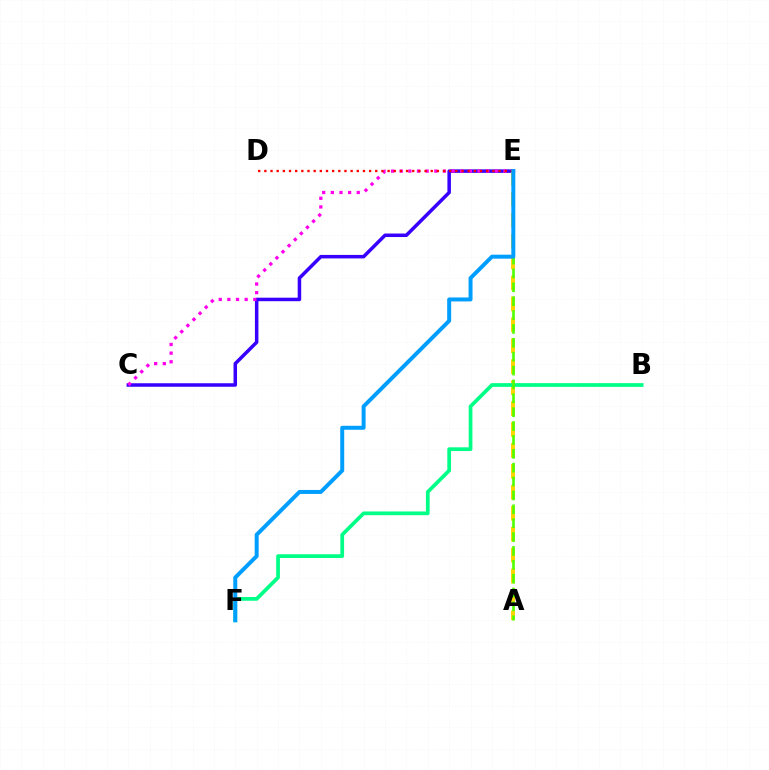{('C', 'E'): [{'color': '#3700ff', 'line_style': 'solid', 'thickness': 2.52}, {'color': '#ff00ed', 'line_style': 'dotted', 'thickness': 2.35}], ('A', 'E'): [{'color': '#ffd500', 'line_style': 'dashed', 'thickness': 2.84}, {'color': '#4fff00', 'line_style': 'dashed', 'thickness': 1.88}], ('B', 'F'): [{'color': '#00ff86', 'line_style': 'solid', 'thickness': 2.68}], ('D', 'E'): [{'color': '#ff0000', 'line_style': 'dotted', 'thickness': 1.67}], ('E', 'F'): [{'color': '#009eff', 'line_style': 'solid', 'thickness': 2.86}]}